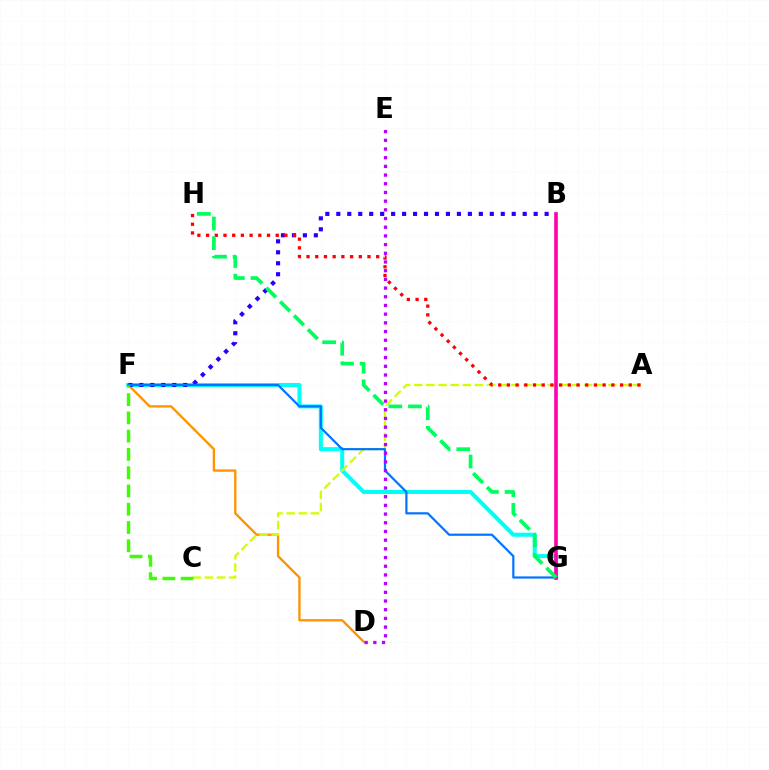{('D', 'F'): [{'color': '#ff9400', 'line_style': 'solid', 'thickness': 1.69}], ('F', 'G'): [{'color': '#00fff6', 'line_style': 'solid', 'thickness': 2.92}, {'color': '#0074ff', 'line_style': 'solid', 'thickness': 1.58}], ('B', 'F'): [{'color': '#2500ff', 'line_style': 'dotted', 'thickness': 2.98}], ('A', 'C'): [{'color': '#d1ff00', 'line_style': 'dashed', 'thickness': 1.65}], ('D', 'E'): [{'color': '#b900ff', 'line_style': 'dotted', 'thickness': 2.36}], ('C', 'F'): [{'color': '#3dff00', 'line_style': 'dashed', 'thickness': 2.48}], ('A', 'H'): [{'color': '#ff0000', 'line_style': 'dotted', 'thickness': 2.37}], ('B', 'G'): [{'color': '#ff00ac', 'line_style': 'solid', 'thickness': 2.6}], ('G', 'H'): [{'color': '#00ff5c', 'line_style': 'dashed', 'thickness': 2.67}]}